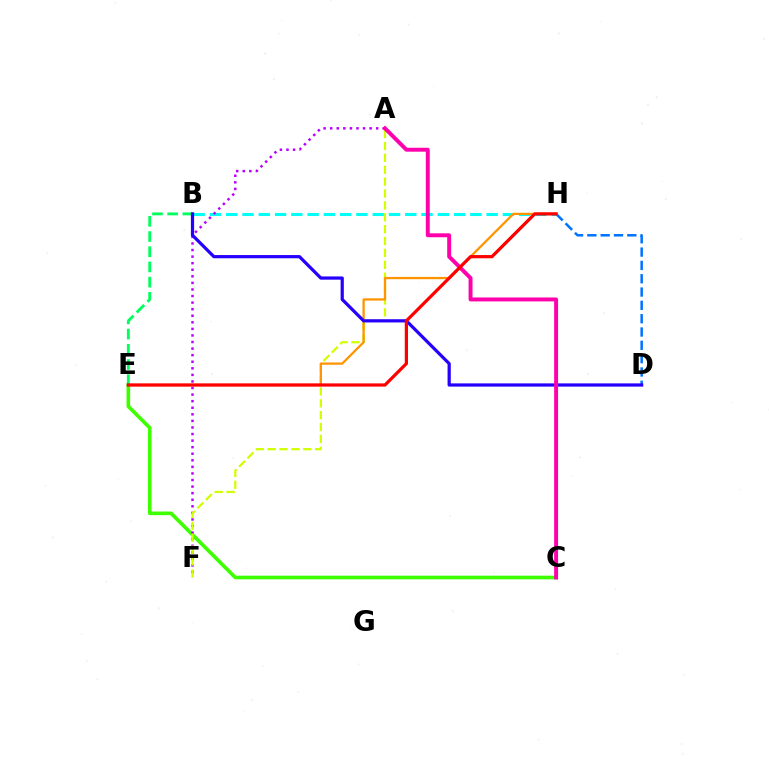{('B', 'H'): [{'color': '#00fff6', 'line_style': 'dashed', 'thickness': 2.21}], ('C', 'E'): [{'color': '#3dff00', 'line_style': 'solid', 'thickness': 2.61}], ('A', 'F'): [{'color': '#b900ff', 'line_style': 'dotted', 'thickness': 1.79}, {'color': '#d1ff00', 'line_style': 'dashed', 'thickness': 1.61}], ('B', 'E'): [{'color': '#00ff5c', 'line_style': 'dashed', 'thickness': 2.06}], ('D', 'H'): [{'color': '#0074ff', 'line_style': 'dashed', 'thickness': 1.81}], ('E', 'H'): [{'color': '#ff9400', 'line_style': 'solid', 'thickness': 1.64}, {'color': '#ff0000', 'line_style': 'solid', 'thickness': 2.33}], ('B', 'D'): [{'color': '#2500ff', 'line_style': 'solid', 'thickness': 2.32}], ('A', 'C'): [{'color': '#ff00ac', 'line_style': 'solid', 'thickness': 2.83}]}